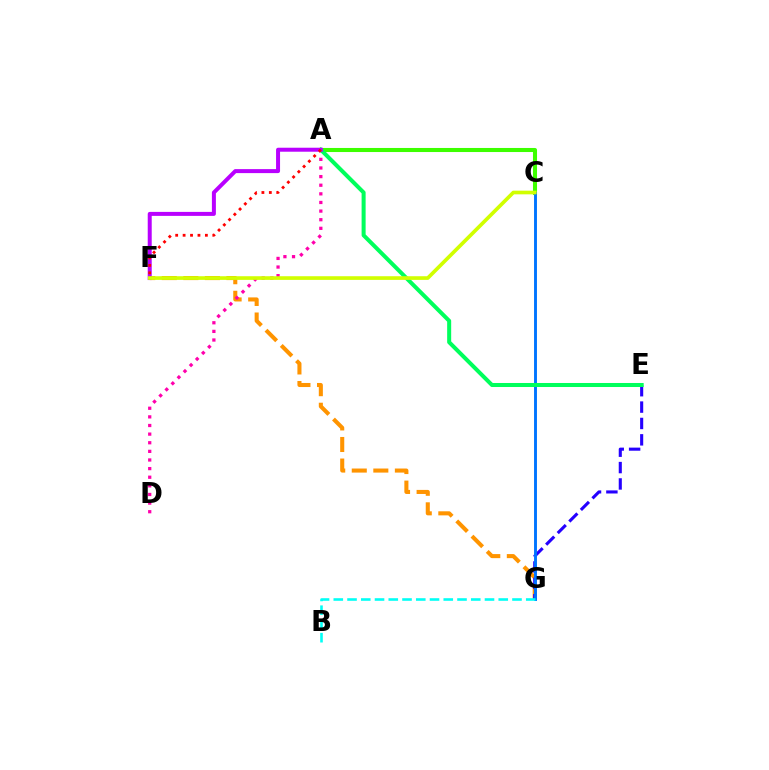{('F', 'G'): [{'color': '#ff9400', 'line_style': 'dashed', 'thickness': 2.93}], ('A', 'C'): [{'color': '#3dff00', 'line_style': 'solid', 'thickness': 2.93}], ('E', 'G'): [{'color': '#2500ff', 'line_style': 'dashed', 'thickness': 2.22}], ('A', 'D'): [{'color': '#ff00ac', 'line_style': 'dotted', 'thickness': 2.34}], ('C', 'G'): [{'color': '#0074ff', 'line_style': 'solid', 'thickness': 2.09}], ('A', 'E'): [{'color': '#00ff5c', 'line_style': 'solid', 'thickness': 2.9}], ('A', 'F'): [{'color': '#b900ff', 'line_style': 'solid', 'thickness': 2.87}, {'color': '#ff0000', 'line_style': 'dotted', 'thickness': 2.02}], ('B', 'G'): [{'color': '#00fff6', 'line_style': 'dashed', 'thickness': 1.87}], ('C', 'F'): [{'color': '#d1ff00', 'line_style': 'solid', 'thickness': 2.64}]}